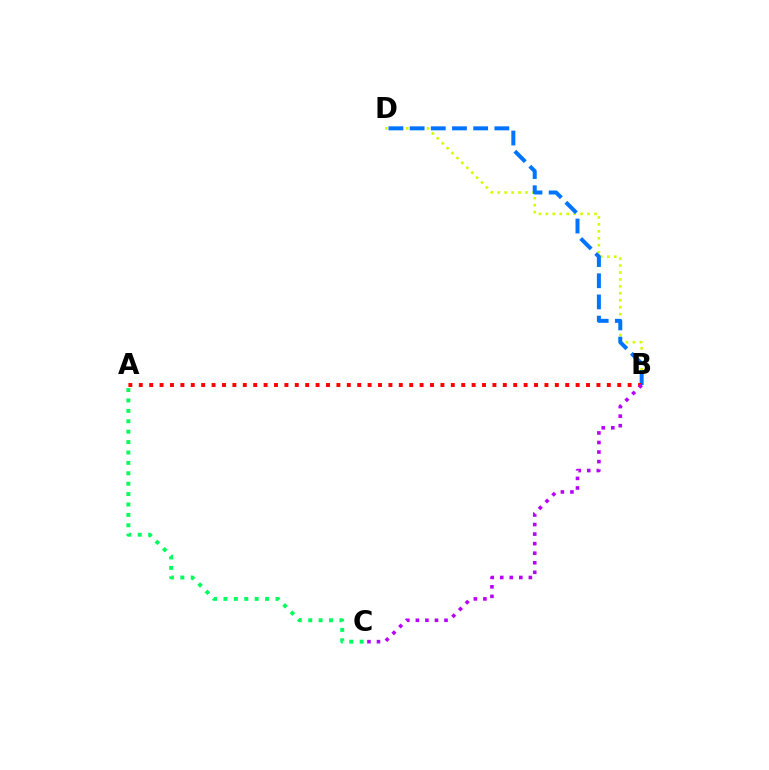{('A', 'C'): [{'color': '#00ff5c', 'line_style': 'dotted', 'thickness': 2.83}], ('B', 'D'): [{'color': '#d1ff00', 'line_style': 'dotted', 'thickness': 1.89}, {'color': '#0074ff', 'line_style': 'dashed', 'thickness': 2.88}], ('A', 'B'): [{'color': '#ff0000', 'line_style': 'dotted', 'thickness': 2.83}], ('B', 'C'): [{'color': '#b900ff', 'line_style': 'dotted', 'thickness': 2.59}]}